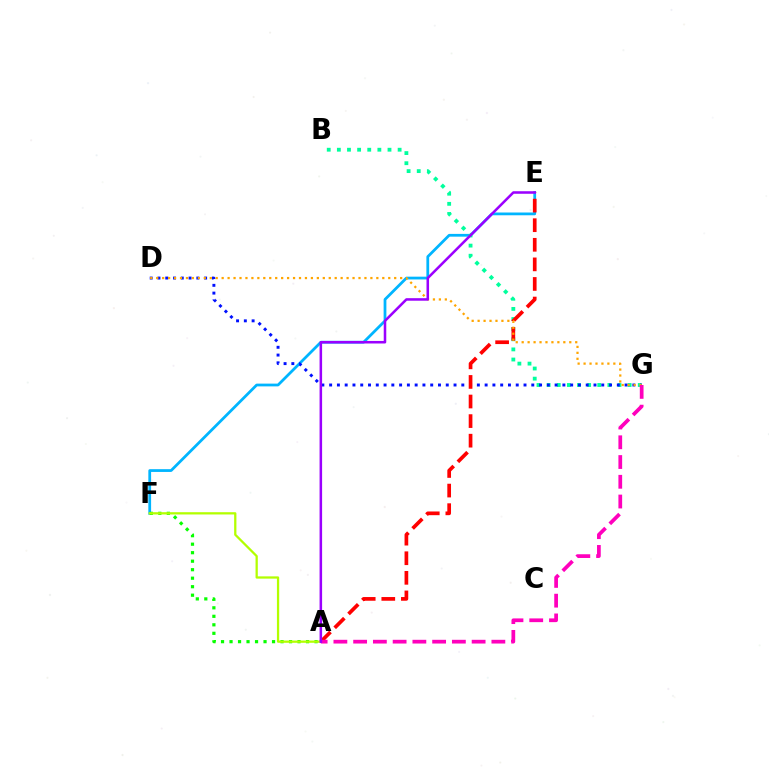{('E', 'F'): [{'color': '#00b5ff', 'line_style': 'solid', 'thickness': 1.99}], ('A', 'F'): [{'color': '#08ff00', 'line_style': 'dotted', 'thickness': 2.31}, {'color': '#b3ff00', 'line_style': 'solid', 'thickness': 1.63}], ('B', 'G'): [{'color': '#00ff9d', 'line_style': 'dotted', 'thickness': 2.75}], ('D', 'G'): [{'color': '#0010ff', 'line_style': 'dotted', 'thickness': 2.11}, {'color': '#ffa500', 'line_style': 'dotted', 'thickness': 1.62}], ('A', 'E'): [{'color': '#ff0000', 'line_style': 'dashed', 'thickness': 2.66}, {'color': '#9b00ff', 'line_style': 'solid', 'thickness': 1.83}], ('A', 'G'): [{'color': '#ff00bd', 'line_style': 'dashed', 'thickness': 2.68}]}